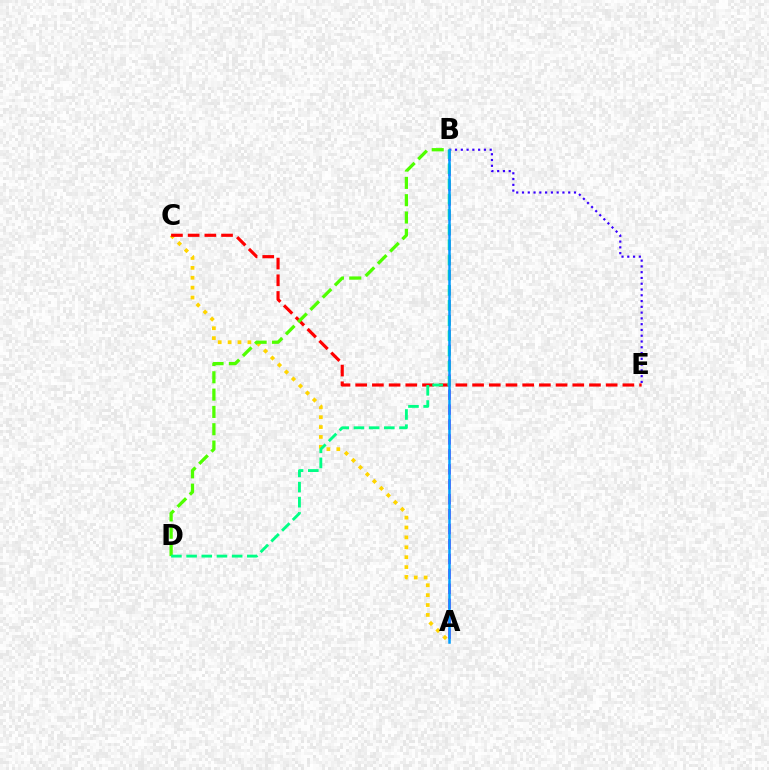{('A', 'C'): [{'color': '#ffd500', 'line_style': 'dotted', 'thickness': 2.69}], ('C', 'E'): [{'color': '#ff0000', 'line_style': 'dashed', 'thickness': 2.27}], ('A', 'B'): [{'color': '#ff00ed', 'line_style': 'dashed', 'thickness': 2.03}, {'color': '#009eff', 'line_style': 'solid', 'thickness': 1.8}], ('B', 'E'): [{'color': '#3700ff', 'line_style': 'dotted', 'thickness': 1.57}], ('B', 'D'): [{'color': '#4fff00', 'line_style': 'dashed', 'thickness': 2.35}, {'color': '#00ff86', 'line_style': 'dashed', 'thickness': 2.06}]}